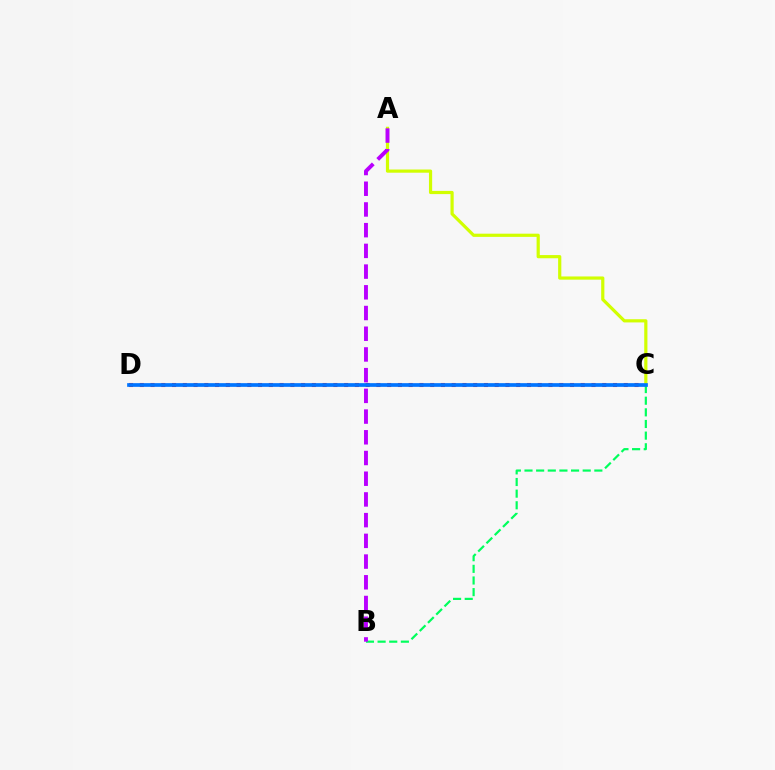{('C', 'D'): [{'color': '#ff0000', 'line_style': 'dotted', 'thickness': 2.92}, {'color': '#0074ff', 'line_style': 'solid', 'thickness': 2.66}], ('A', 'C'): [{'color': '#d1ff00', 'line_style': 'solid', 'thickness': 2.3}], ('B', 'C'): [{'color': '#00ff5c', 'line_style': 'dashed', 'thickness': 1.58}], ('A', 'B'): [{'color': '#b900ff', 'line_style': 'dashed', 'thickness': 2.81}]}